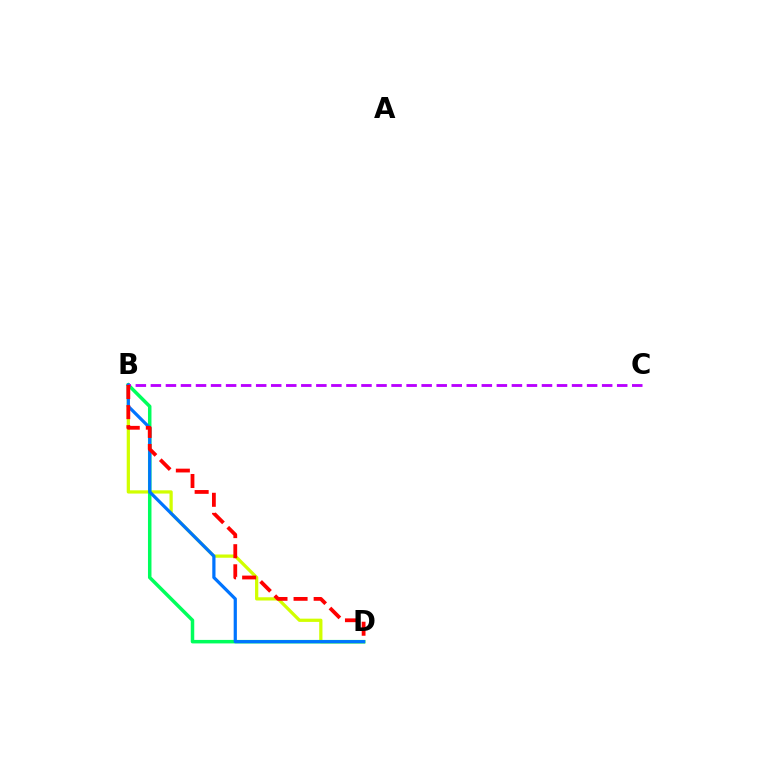{('B', 'D'): [{'color': '#d1ff00', 'line_style': 'solid', 'thickness': 2.34}, {'color': '#00ff5c', 'line_style': 'solid', 'thickness': 2.52}, {'color': '#0074ff', 'line_style': 'solid', 'thickness': 2.31}, {'color': '#ff0000', 'line_style': 'dashed', 'thickness': 2.73}], ('B', 'C'): [{'color': '#b900ff', 'line_style': 'dashed', 'thickness': 2.04}]}